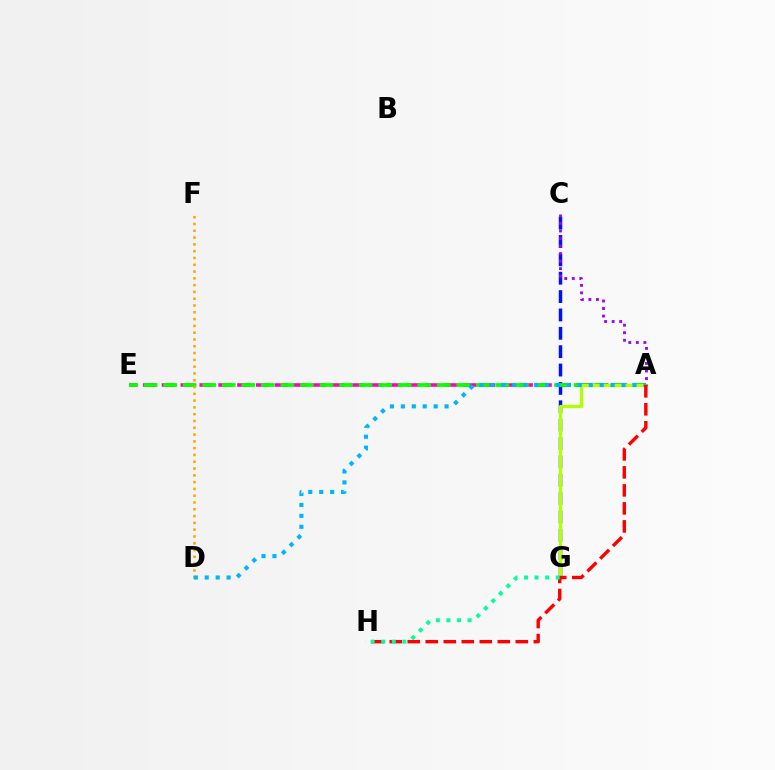{('C', 'G'): [{'color': '#0010ff', 'line_style': 'dashed', 'thickness': 2.5}], ('A', 'E'): [{'color': '#ff00bd', 'line_style': 'dashed', 'thickness': 2.56}, {'color': '#08ff00', 'line_style': 'dashed', 'thickness': 2.66}], ('D', 'F'): [{'color': '#ffa500', 'line_style': 'dotted', 'thickness': 1.85}], ('A', 'G'): [{'color': '#b3ff00', 'line_style': 'solid', 'thickness': 2.33}], ('A', 'C'): [{'color': '#9b00ff', 'line_style': 'dotted', 'thickness': 2.05}], ('A', 'D'): [{'color': '#00b5ff', 'line_style': 'dotted', 'thickness': 2.97}], ('A', 'H'): [{'color': '#ff0000', 'line_style': 'dashed', 'thickness': 2.45}], ('G', 'H'): [{'color': '#00ff9d', 'line_style': 'dotted', 'thickness': 2.87}]}